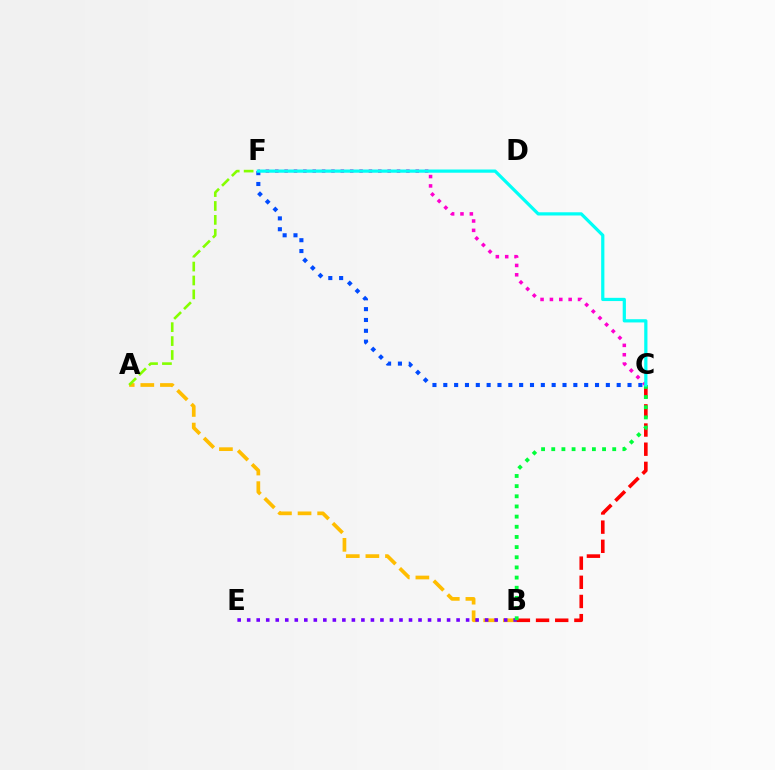{('A', 'B'): [{'color': '#ffbd00', 'line_style': 'dashed', 'thickness': 2.66}], ('B', 'E'): [{'color': '#7200ff', 'line_style': 'dotted', 'thickness': 2.59}], ('A', 'F'): [{'color': '#84ff00', 'line_style': 'dashed', 'thickness': 1.89}], ('B', 'C'): [{'color': '#ff0000', 'line_style': 'dashed', 'thickness': 2.6}, {'color': '#00ff39', 'line_style': 'dotted', 'thickness': 2.76}], ('C', 'F'): [{'color': '#ff00cf', 'line_style': 'dotted', 'thickness': 2.54}, {'color': '#004bff', 'line_style': 'dotted', 'thickness': 2.94}, {'color': '#00fff6', 'line_style': 'solid', 'thickness': 2.32}]}